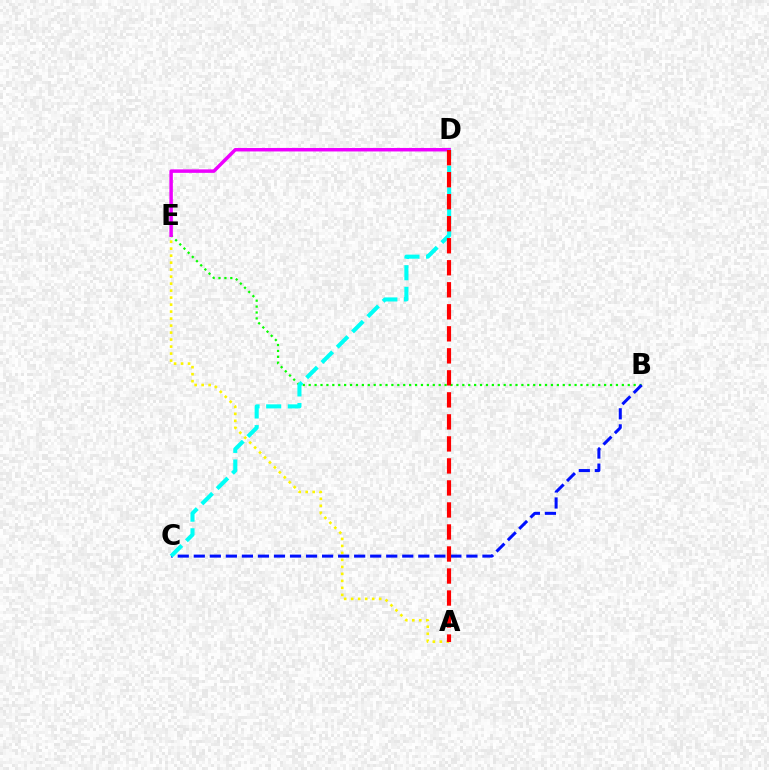{('A', 'E'): [{'color': '#fcf500', 'line_style': 'dotted', 'thickness': 1.9}], ('B', 'E'): [{'color': '#08ff00', 'line_style': 'dotted', 'thickness': 1.61}], ('B', 'C'): [{'color': '#0010ff', 'line_style': 'dashed', 'thickness': 2.18}], ('D', 'E'): [{'color': '#ee00ff', 'line_style': 'solid', 'thickness': 2.5}], ('C', 'D'): [{'color': '#00fff6', 'line_style': 'dashed', 'thickness': 2.94}], ('A', 'D'): [{'color': '#ff0000', 'line_style': 'dashed', 'thickness': 2.99}]}